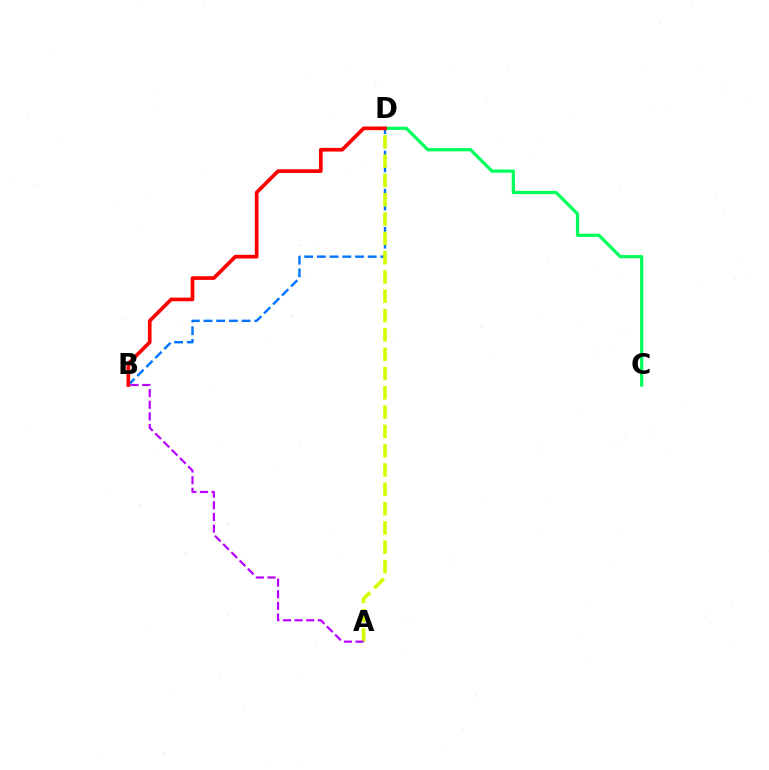{('B', 'D'): [{'color': '#0074ff', 'line_style': 'dashed', 'thickness': 1.73}, {'color': '#ff0000', 'line_style': 'solid', 'thickness': 2.65}], ('A', 'D'): [{'color': '#d1ff00', 'line_style': 'dashed', 'thickness': 2.62}], ('C', 'D'): [{'color': '#00ff5c', 'line_style': 'solid', 'thickness': 2.32}], ('A', 'B'): [{'color': '#b900ff', 'line_style': 'dashed', 'thickness': 1.58}]}